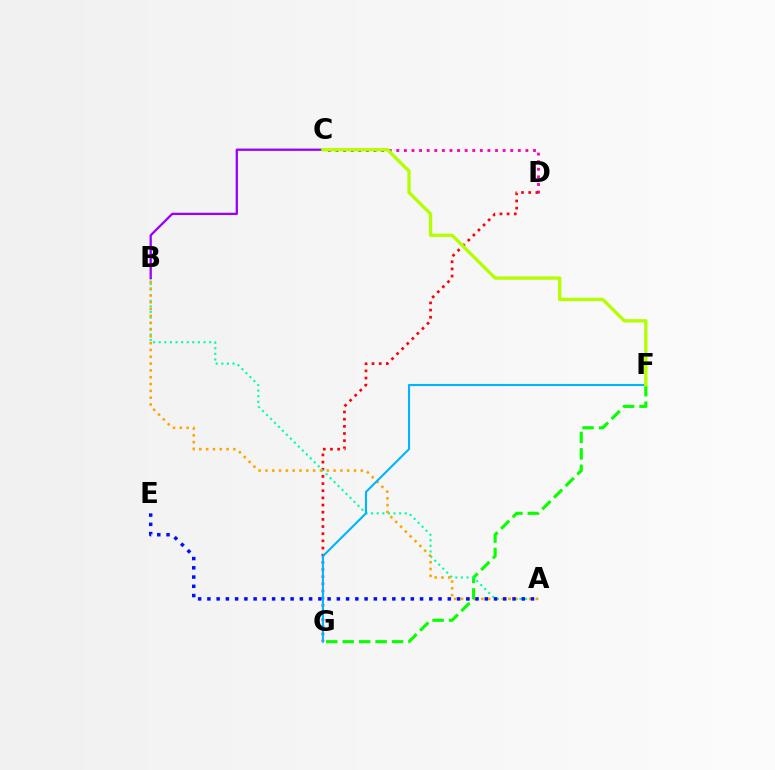{('F', 'G'): [{'color': '#08ff00', 'line_style': 'dashed', 'thickness': 2.23}, {'color': '#00b5ff', 'line_style': 'solid', 'thickness': 1.52}], ('C', 'D'): [{'color': '#ff00bd', 'line_style': 'dotted', 'thickness': 2.06}], ('D', 'G'): [{'color': '#ff0000', 'line_style': 'dotted', 'thickness': 1.95}], ('A', 'B'): [{'color': '#00ff9d', 'line_style': 'dotted', 'thickness': 1.52}, {'color': '#ffa500', 'line_style': 'dotted', 'thickness': 1.85}], ('A', 'E'): [{'color': '#0010ff', 'line_style': 'dotted', 'thickness': 2.51}], ('B', 'C'): [{'color': '#9b00ff', 'line_style': 'solid', 'thickness': 1.66}], ('C', 'F'): [{'color': '#b3ff00', 'line_style': 'solid', 'thickness': 2.4}]}